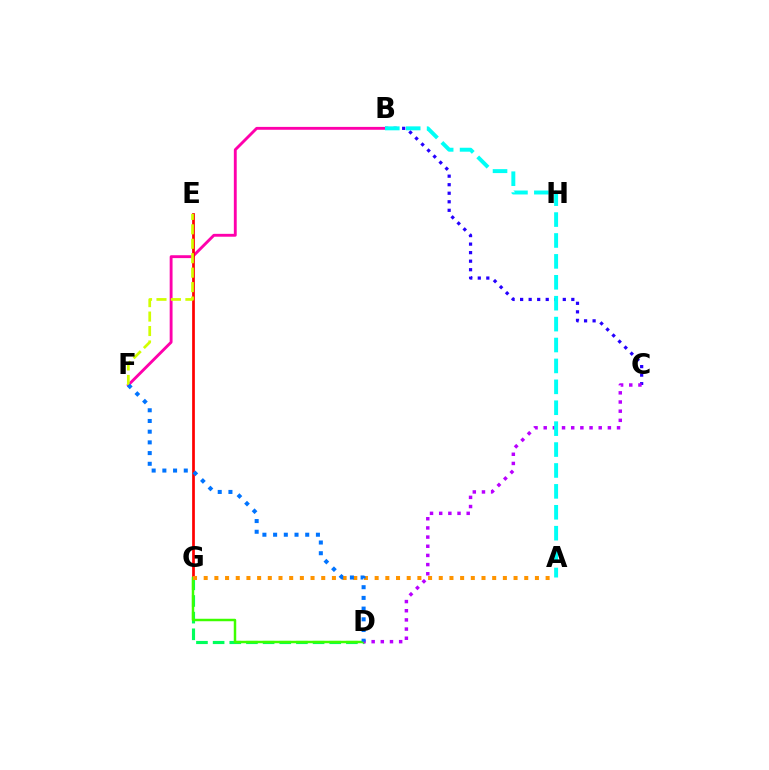{('B', 'F'): [{'color': '#ff00ac', 'line_style': 'solid', 'thickness': 2.07}], ('D', 'G'): [{'color': '#00ff5c', 'line_style': 'dashed', 'thickness': 2.26}, {'color': '#3dff00', 'line_style': 'solid', 'thickness': 1.79}], ('E', 'G'): [{'color': '#ff0000', 'line_style': 'solid', 'thickness': 1.96}], ('B', 'C'): [{'color': '#2500ff', 'line_style': 'dotted', 'thickness': 2.32}], ('E', 'F'): [{'color': '#d1ff00', 'line_style': 'dashed', 'thickness': 1.96}], ('A', 'G'): [{'color': '#ff9400', 'line_style': 'dotted', 'thickness': 2.9}], ('C', 'D'): [{'color': '#b900ff', 'line_style': 'dotted', 'thickness': 2.49}], ('A', 'B'): [{'color': '#00fff6', 'line_style': 'dashed', 'thickness': 2.84}], ('D', 'F'): [{'color': '#0074ff', 'line_style': 'dotted', 'thickness': 2.91}]}